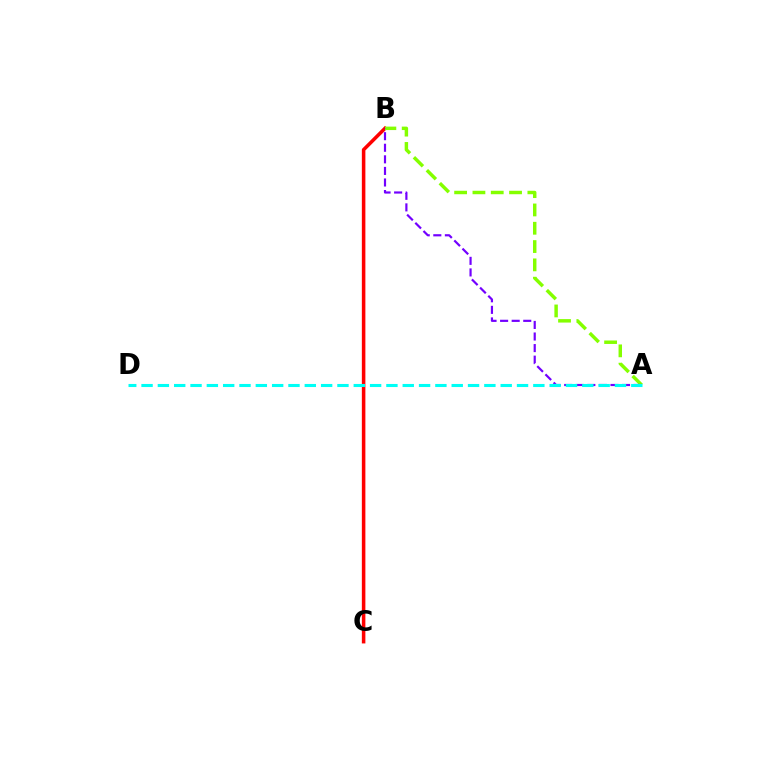{('B', 'C'): [{'color': '#ff0000', 'line_style': 'solid', 'thickness': 2.54}], ('A', 'B'): [{'color': '#84ff00', 'line_style': 'dashed', 'thickness': 2.49}, {'color': '#7200ff', 'line_style': 'dashed', 'thickness': 1.57}], ('A', 'D'): [{'color': '#00fff6', 'line_style': 'dashed', 'thickness': 2.22}]}